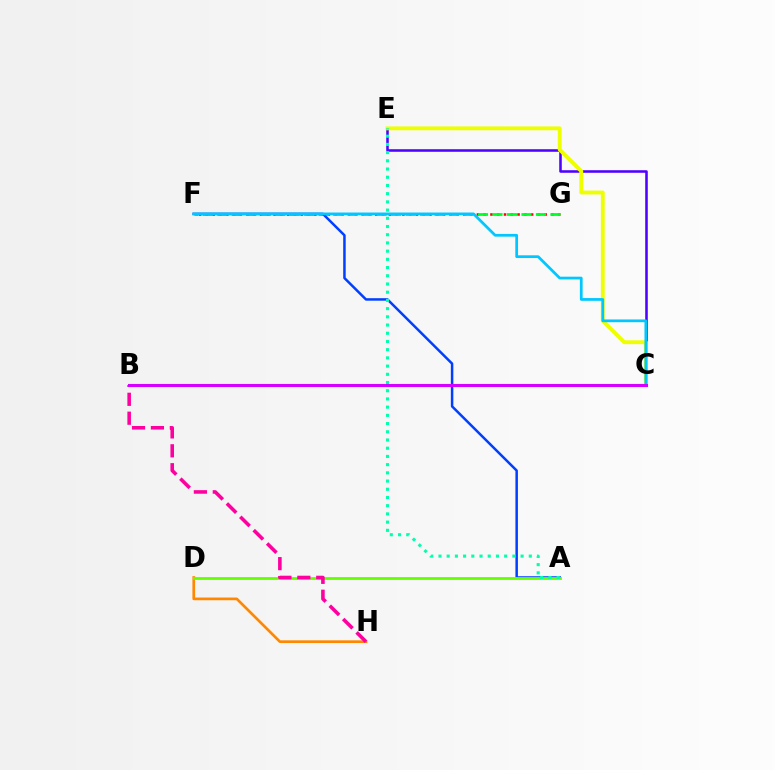{('C', 'E'): [{'color': '#4f00ff', 'line_style': 'solid', 'thickness': 1.84}, {'color': '#eeff00', 'line_style': 'solid', 'thickness': 2.78}], ('F', 'G'): [{'color': '#ff0000', 'line_style': 'dotted', 'thickness': 1.84}, {'color': '#00ff27', 'line_style': 'dashed', 'thickness': 1.97}], ('A', 'F'): [{'color': '#003fff', 'line_style': 'solid', 'thickness': 1.8}], ('D', 'H'): [{'color': '#ff8800', 'line_style': 'solid', 'thickness': 1.94}], ('A', 'D'): [{'color': '#66ff00', 'line_style': 'solid', 'thickness': 2.02}], ('B', 'H'): [{'color': '#ff00a0', 'line_style': 'dashed', 'thickness': 2.57}], ('C', 'F'): [{'color': '#00c7ff', 'line_style': 'solid', 'thickness': 1.97}], ('A', 'E'): [{'color': '#00ffaf', 'line_style': 'dotted', 'thickness': 2.23}], ('B', 'C'): [{'color': '#d600ff', 'line_style': 'solid', 'thickness': 2.22}]}